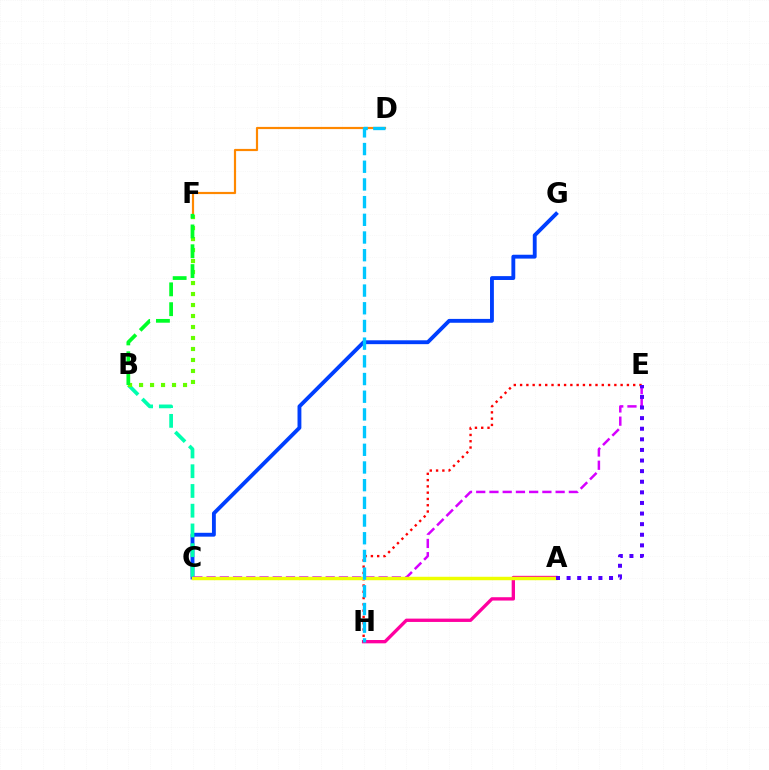{('D', 'F'): [{'color': '#ff8800', 'line_style': 'solid', 'thickness': 1.57}], ('C', 'G'): [{'color': '#003fff', 'line_style': 'solid', 'thickness': 2.78}], ('B', 'C'): [{'color': '#00ffaf', 'line_style': 'dashed', 'thickness': 2.68}], ('B', 'F'): [{'color': '#66ff00', 'line_style': 'dotted', 'thickness': 2.99}, {'color': '#00ff27', 'line_style': 'dashed', 'thickness': 2.69}], ('A', 'H'): [{'color': '#ff00a0', 'line_style': 'solid', 'thickness': 2.4}], ('C', 'E'): [{'color': '#d600ff', 'line_style': 'dashed', 'thickness': 1.8}], ('E', 'H'): [{'color': '#ff0000', 'line_style': 'dotted', 'thickness': 1.71}], ('A', 'C'): [{'color': '#eeff00', 'line_style': 'solid', 'thickness': 2.48}], ('A', 'E'): [{'color': '#4f00ff', 'line_style': 'dotted', 'thickness': 2.88}], ('D', 'H'): [{'color': '#00c7ff', 'line_style': 'dashed', 'thickness': 2.4}]}